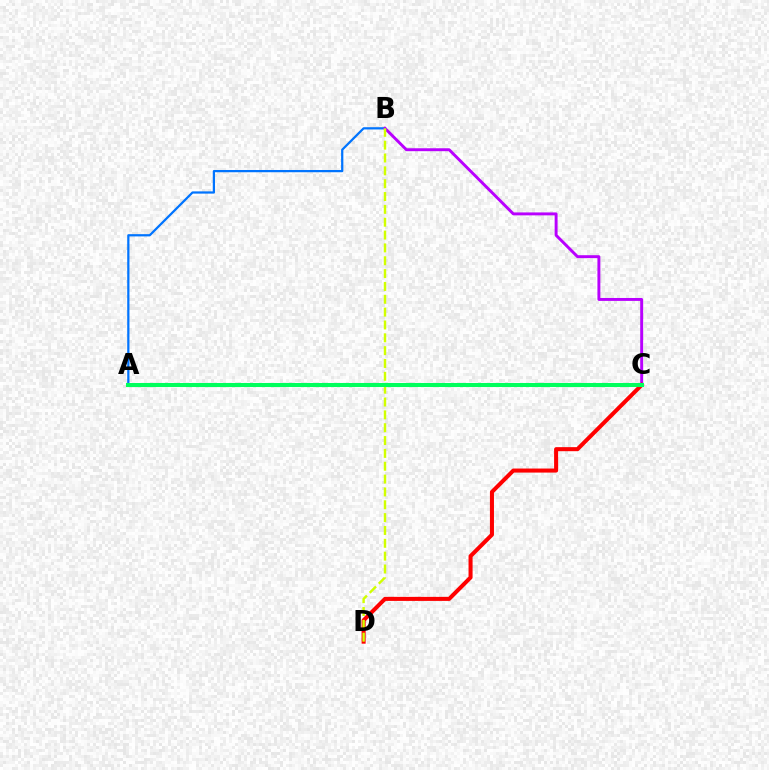{('A', 'B'): [{'color': '#0074ff', 'line_style': 'solid', 'thickness': 1.61}], ('B', 'C'): [{'color': '#b900ff', 'line_style': 'solid', 'thickness': 2.11}], ('C', 'D'): [{'color': '#ff0000', 'line_style': 'solid', 'thickness': 2.91}], ('B', 'D'): [{'color': '#d1ff00', 'line_style': 'dashed', 'thickness': 1.74}], ('A', 'C'): [{'color': '#00ff5c', 'line_style': 'solid', 'thickness': 2.91}]}